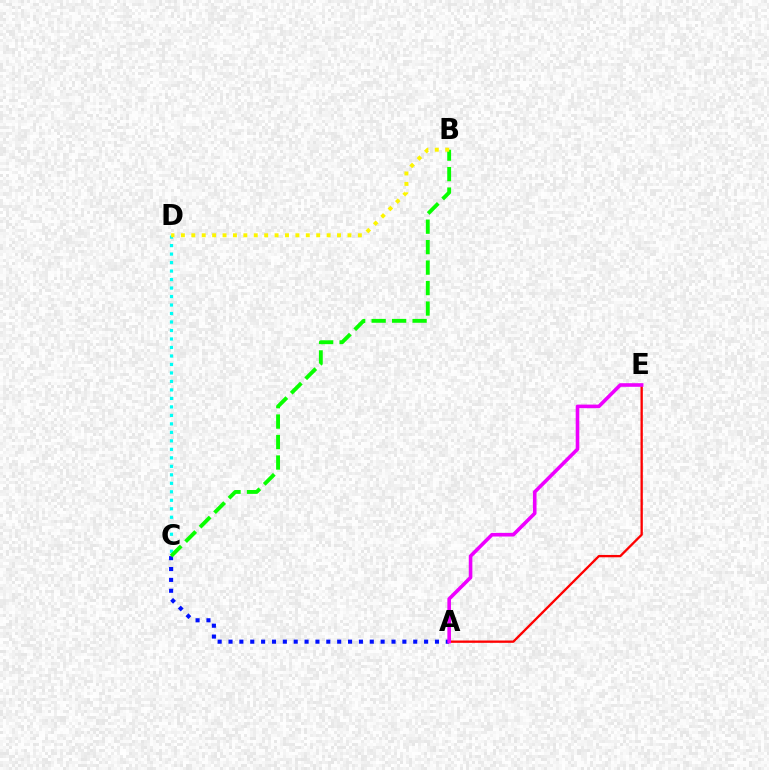{('C', 'D'): [{'color': '#00fff6', 'line_style': 'dotted', 'thickness': 2.31}], ('A', 'E'): [{'color': '#ff0000', 'line_style': 'solid', 'thickness': 1.67}, {'color': '#ee00ff', 'line_style': 'solid', 'thickness': 2.59}], ('A', 'C'): [{'color': '#0010ff', 'line_style': 'dotted', 'thickness': 2.95}], ('B', 'C'): [{'color': '#08ff00', 'line_style': 'dashed', 'thickness': 2.78}], ('B', 'D'): [{'color': '#fcf500', 'line_style': 'dotted', 'thickness': 2.83}]}